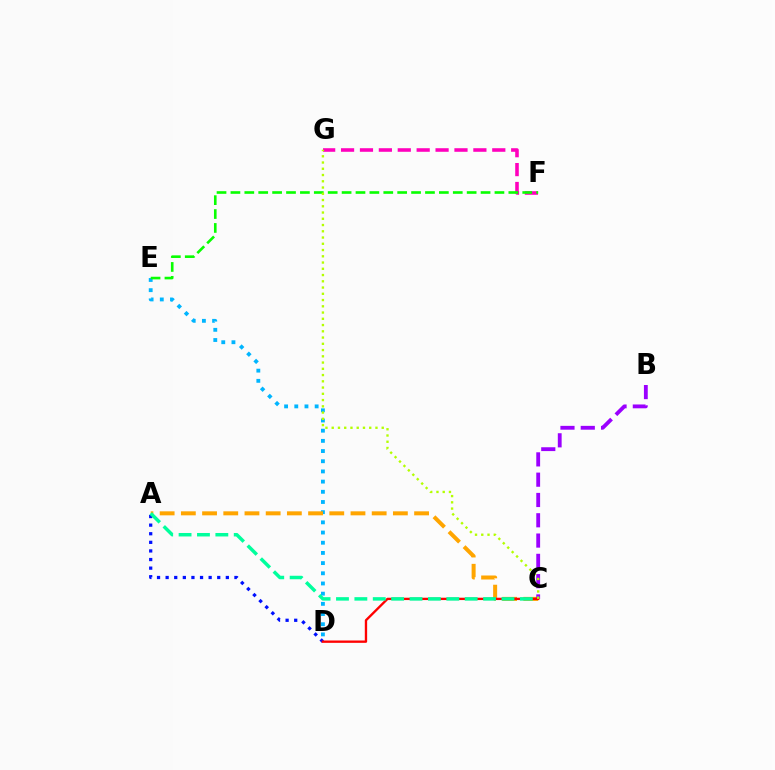{('D', 'E'): [{'color': '#00b5ff', 'line_style': 'dotted', 'thickness': 2.77}], ('A', 'C'): [{'color': '#ffa500', 'line_style': 'dashed', 'thickness': 2.88}, {'color': '#00ff9d', 'line_style': 'dashed', 'thickness': 2.5}], ('F', 'G'): [{'color': '#ff00bd', 'line_style': 'dashed', 'thickness': 2.57}], ('B', 'C'): [{'color': '#9b00ff', 'line_style': 'dashed', 'thickness': 2.76}], ('E', 'F'): [{'color': '#08ff00', 'line_style': 'dashed', 'thickness': 1.89}], ('A', 'D'): [{'color': '#0010ff', 'line_style': 'dotted', 'thickness': 2.34}], ('C', 'D'): [{'color': '#ff0000', 'line_style': 'solid', 'thickness': 1.69}], ('C', 'G'): [{'color': '#b3ff00', 'line_style': 'dotted', 'thickness': 1.7}]}